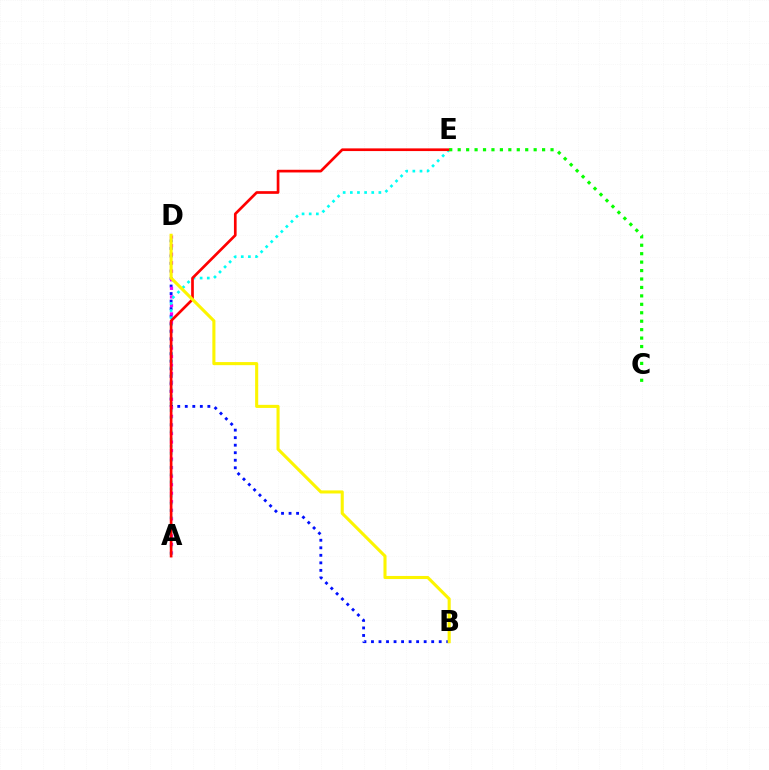{('B', 'D'): [{'color': '#0010ff', 'line_style': 'dotted', 'thickness': 2.05}, {'color': '#fcf500', 'line_style': 'solid', 'thickness': 2.22}], ('A', 'D'): [{'color': '#ee00ff', 'line_style': 'dotted', 'thickness': 2.32}], ('A', 'E'): [{'color': '#00fff6', 'line_style': 'dotted', 'thickness': 1.94}, {'color': '#ff0000', 'line_style': 'solid', 'thickness': 1.93}], ('C', 'E'): [{'color': '#08ff00', 'line_style': 'dotted', 'thickness': 2.29}]}